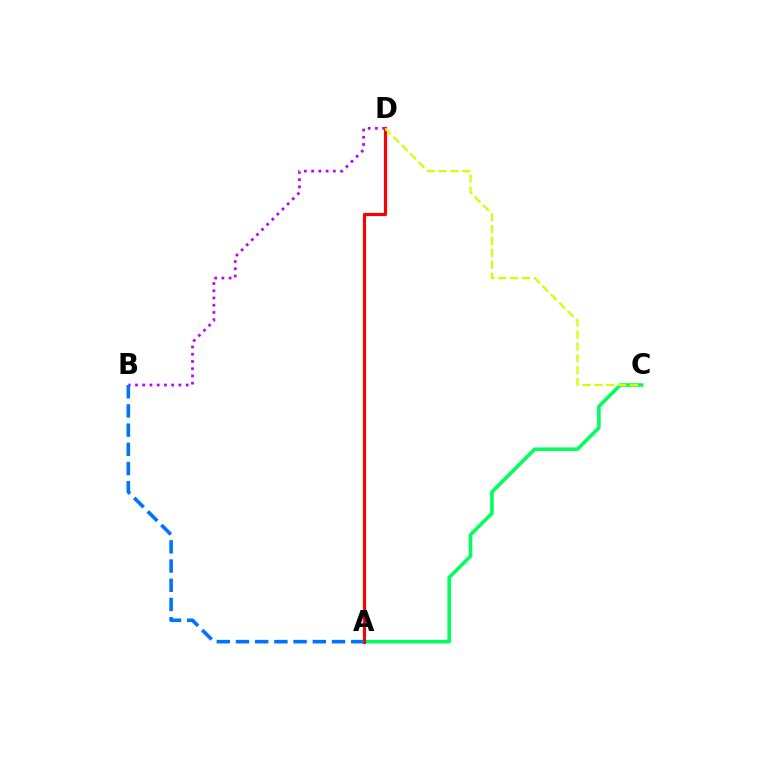{('A', 'C'): [{'color': '#00ff5c', 'line_style': 'solid', 'thickness': 2.56}], ('A', 'D'): [{'color': '#ff0000', 'line_style': 'solid', 'thickness': 2.26}], ('C', 'D'): [{'color': '#d1ff00', 'line_style': 'dashed', 'thickness': 1.61}], ('B', 'D'): [{'color': '#b900ff', 'line_style': 'dotted', 'thickness': 1.96}], ('A', 'B'): [{'color': '#0074ff', 'line_style': 'dashed', 'thickness': 2.61}]}